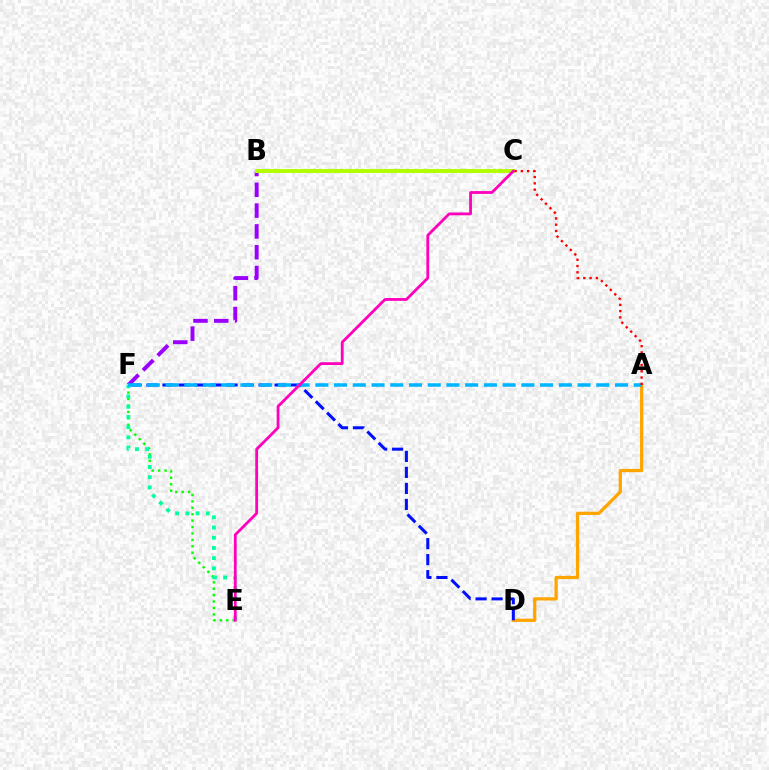{('A', 'D'): [{'color': '#ffa500', 'line_style': 'solid', 'thickness': 2.35}], ('B', 'F'): [{'color': '#9b00ff', 'line_style': 'dashed', 'thickness': 2.83}], ('B', 'C'): [{'color': '#b3ff00', 'line_style': 'solid', 'thickness': 2.85}], ('D', 'F'): [{'color': '#0010ff', 'line_style': 'dashed', 'thickness': 2.18}], ('E', 'F'): [{'color': '#08ff00', 'line_style': 'dotted', 'thickness': 1.74}, {'color': '#00ff9d', 'line_style': 'dotted', 'thickness': 2.77}], ('A', 'F'): [{'color': '#00b5ff', 'line_style': 'dashed', 'thickness': 2.54}], ('A', 'C'): [{'color': '#ff0000', 'line_style': 'dotted', 'thickness': 1.7}], ('C', 'E'): [{'color': '#ff00bd', 'line_style': 'solid', 'thickness': 2.01}]}